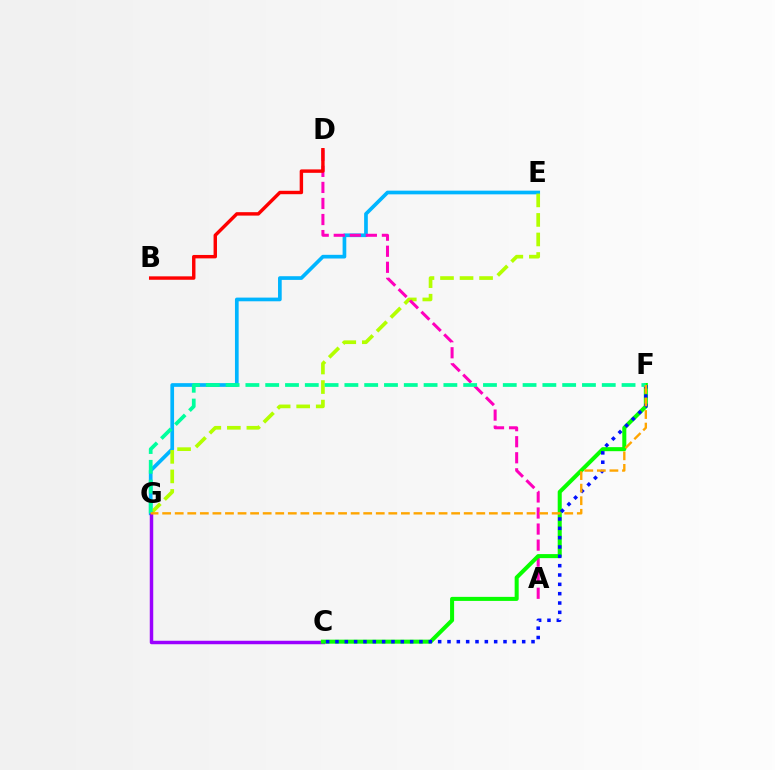{('E', 'G'): [{'color': '#00b5ff', 'line_style': 'solid', 'thickness': 2.65}, {'color': '#b3ff00', 'line_style': 'dashed', 'thickness': 2.65}], ('A', 'D'): [{'color': '#ff00bd', 'line_style': 'dashed', 'thickness': 2.18}], ('C', 'G'): [{'color': '#9b00ff', 'line_style': 'solid', 'thickness': 2.5}], ('C', 'F'): [{'color': '#08ff00', 'line_style': 'solid', 'thickness': 2.91}, {'color': '#0010ff', 'line_style': 'dotted', 'thickness': 2.54}], ('F', 'G'): [{'color': '#00ff9d', 'line_style': 'dashed', 'thickness': 2.69}, {'color': '#ffa500', 'line_style': 'dashed', 'thickness': 1.71}], ('B', 'D'): [{'color': '#ff0000', 'line_style': 'solid', 'thickness': 2.46}]}